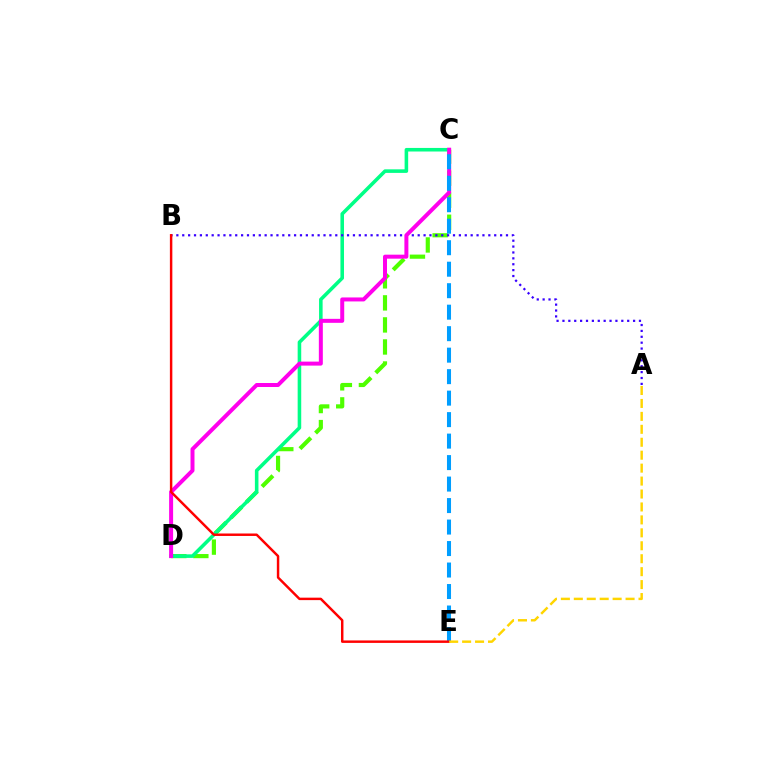{('C', 'D'): [{'color': '#4fff00', 'line_style': 'dashed', 'thickness': 2.99}, {'color': '#00ff86', 'line_style': 'solid', 'thickness': 2.57}, {'color': '#ff00ed', 'line_style': 'solid', 'thickness': 2.87}], ('A', 'B'): [{'color': '#3700ff', 'line_style': 'dotted', 'thickness': 1.6}], ('C', 'E'): [{'color': '#009eff', 'line_style': 'dashed', 'thickness': 2.92}], ('B', 'E'): [{'color': '#ff0000', 'line_style': 'solid', 'thickness': 1.77}], ('A', 'E'): [{'color': '#ffd500', 'line_style': 'dashed', 'thickness': 1.76}]}